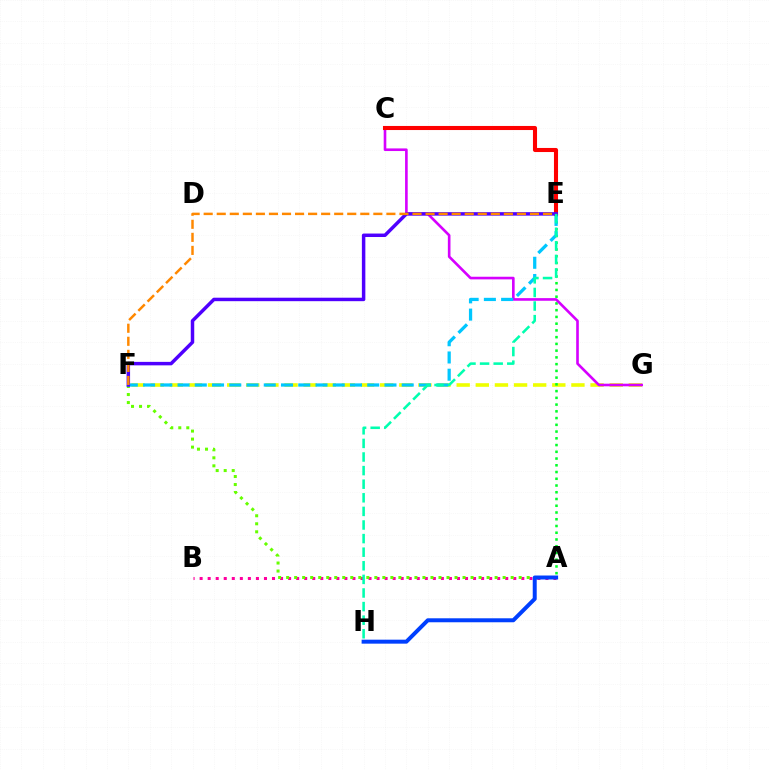{('F', 'G'): [{'color': '#eeff00', 'line_style': 'dashed', 'thickness': 2.6}], ('A', 'E'): [{'color': '#00ff27', 'line_style': 'dotted', 'thickness': 1.83}], ('A', 'B'): [{'color': '#ff00a0', 'line_style': 'dotted', 'thickness': 2.19}], ('A', 'F'): [{'color': '#66ff00', 'line_style': 'dotted', 'thickness': 2.18}], ('C', 'G'): [{'color': '#d600ff', 'line_style': 'solid', 'thickness': 1.89}], ('A', 'H'): [{'color': '#003fff', 'line_style': 'solid', 'thickness': 2.86}], ('C', 'E'): [{'color': '#ff0000', 'line_style': 'solid', 'thickness': 2.93}], ('E', 'F'): [{'color': '#00c7ff', 'line_style': 'dashed', 'thickness': 2.34}, {'color': '#4f00ff', 'line_style': 'solid', 'thickness': 2.5}, {'color': '#ff8800', 'line_style': 'dashed', 'thickness': 1.77}], ('E', 'H'): [{'color': '#00ffaf', 'line_style': 'dashed', 'thickness': 1.85}]}